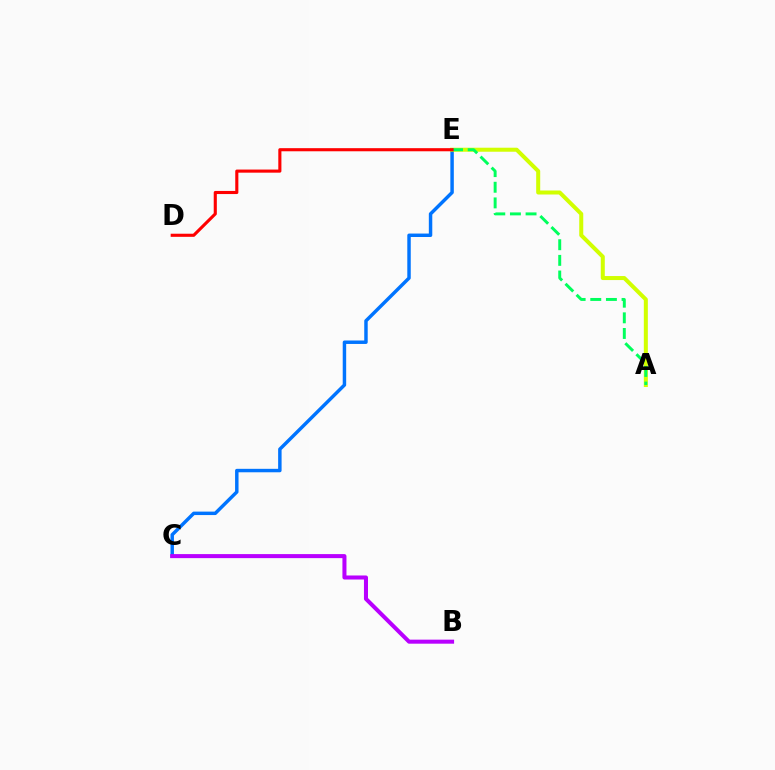{('C', 'E'): [{'color': '#0074ff', 'line_style': 'solid', 'thickness': 2.49}], ('A', 'E'): [{'color': '#d1ff00', 'line_style': 'solid', 'thickness': 2.89}, {'color': '#00ff5c', 'line_style': 'dashed', 'thickness': 2.12}], ('B', 'C'): [{'color': '#b900ff', 'line_style': 'solid', 'thickness': 2.91}], ('D', 'E'): [{'color': '#ff0000', 'line_style': 'solid', 'thickness': 2.24}]}